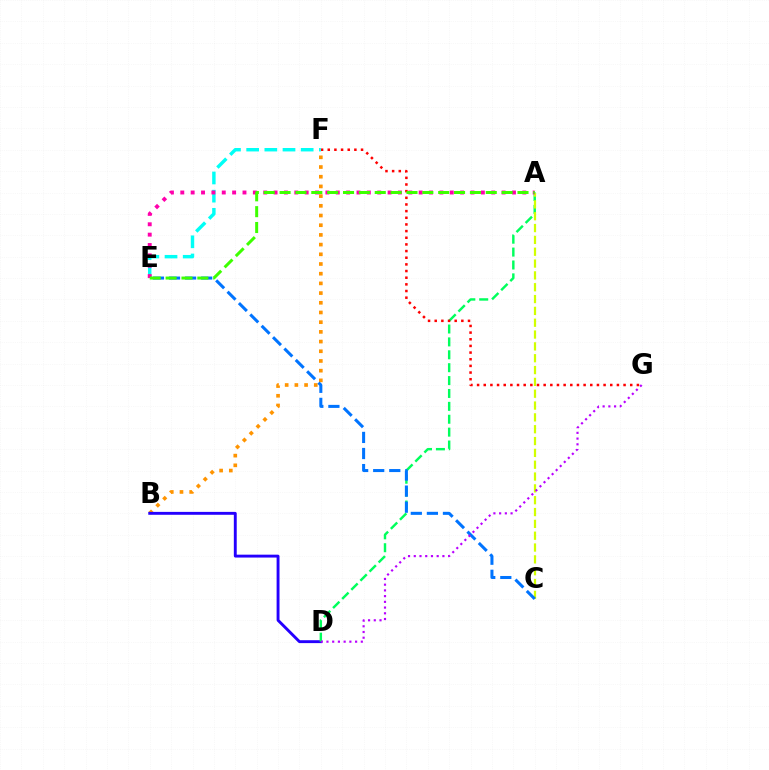{('B', 'F'): [{'color': '#ff9400', 'line_style': 'dotted', 'thickness': 2.63}], ('B', 'D'): [{'color': '#2500ff', 'line_style': 'solid', 'thickness': 2.09}], ('A', 'D'): [{'color': '#00ff5c', 'line_style': 'dashed', 'thickness': 1.75}], ('F', 'G'): [{'color': '#ff0000', 'line_style': 'dotted', 'thickness': 1.81}], ('A', 'C'): [{'color': '#d1ff00', 'line_style': 'dashed', 'thickness': 1.61}], ('C', 'E'): [{'color': '#0074ff', 'line_style': 'dashed', 'thickness': 2.18}], ('E', 'F'): [{'color': '#00fff6', 'line_style': 'dashed', 'thickness': 2.47}], ('A', 'E'): [{'color': '#ff00ac', 'line_style': 'dotted', 'thickness': 2.82}, {'color': '#3dff00', 'line_style': 'dashed', 'thickness': 2.15}], ('D', 'G'): [{'color': '#b900ff', 'line_style': 'dotted', 'thickness': 1.56}]}